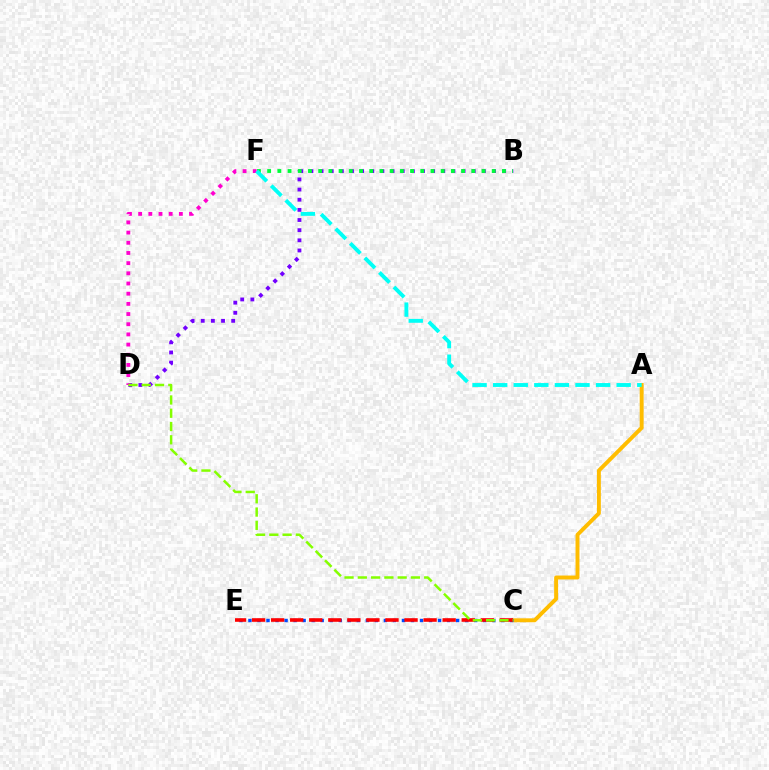{('B', 'D'): [{'color': '#7200ff', 'line_style': 'dotted', 'thickness': 2.76}], ('A', 'C'): [{'color': '#ffbd00', 'line_style': 'solid', 'thickness': 2.83}], ('D', 'F'): [{'color': '#ff00cf', 'line_style': 'dotted', 'thickness': 2.77}], ('C', 'E'): [{'color': '#004bff', 'line_style': 'dotted', 'thickness': 2.45}, {'color': '#ff0000', 'line_style': 'dashed', 'thickness': 2.59}], ('B', 'F'): [{'color': '#00ff39', 'line_style': 'dotted', 'thickness': 2.77}], ('A', 'F'): [{'color': '#00fff6', 'line_style': 'dashed', 'thickness': 2.8}], ('C', 'D'): [{'color': '#84ff00', 'line_style': 'dashed', 'thickness': 1.8}]}